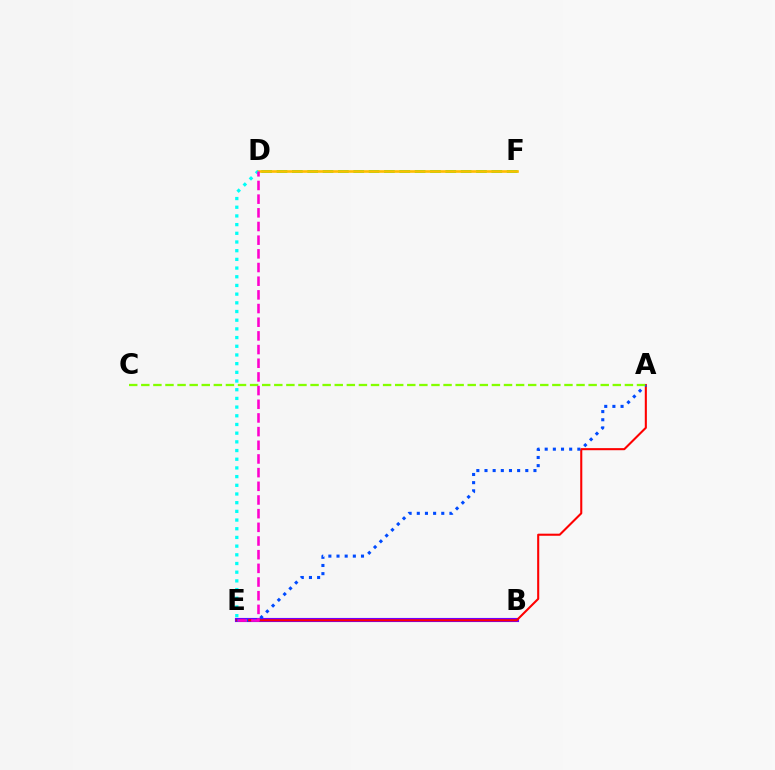{('B', 'E'): [{'color': '#7200ff', 'line_style': 'solid', 'thickness': 2.97}], ('A', 'E'): [{'color': '#ff0000', 'line_style': 'solid', 'thickness': 1.5}, {'color': '#004bff', 'line_style': 'dotted', 'thickness': 2.22}], ('D', 'F'): [{'color': '#00ff39', 'line_style': 'dashed', 'thickness': 2.08}, {'color': '#ffbd00', 'line_style': 'solid', 'thickness': 1.9}], ('D', 'E'): [{'color': '#00fff6', 'line_style': 'dotted', 'thickness': 2.36}, {'color': '#ff00cf', 'line_style': 'dashed', 'thickness': 1.86}], ('A', 'C'): [{'color': '#84ff00', 'line_style': 'dashed', 'thickness': 1.64}]}